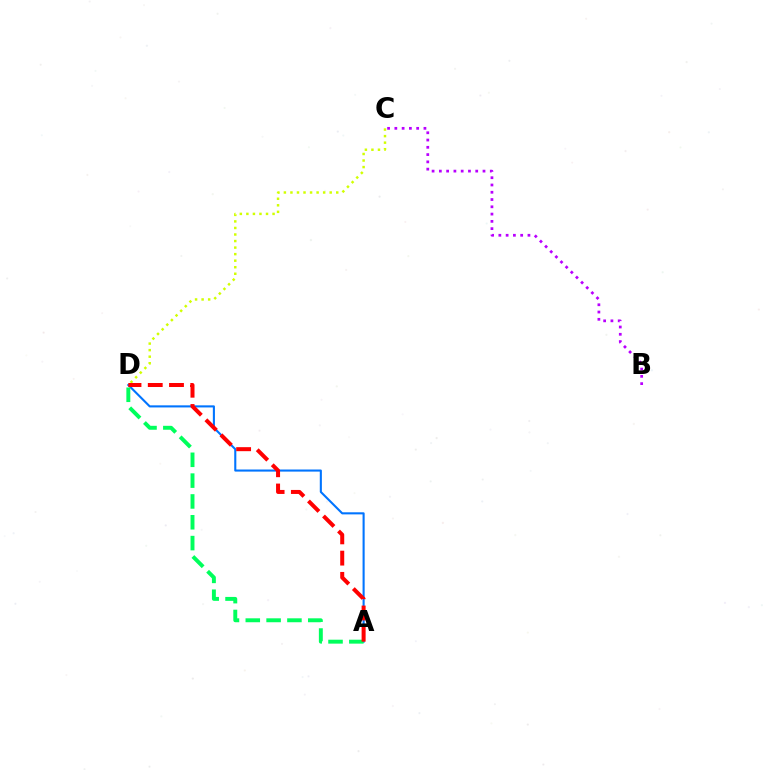{('A', 'D'): [{'color': '#0074ff', 'line_style': 'solid', 'thickness': 1.51}, {'color': '#00ff5c', 'line_style': 'dashed', 'thickness': 2.83}, {'color': '#ff0000', 'line_style': 'dashed', 'thickness': 2.89}], ('C', 'D'): [{'color': '#d1ff00', 'line_style': 'dotted', 'thickness': 1.78}], ('B', 'C'): [{'color': '#b900ff', 'line_style': 'dotted', 'thickness': 1.98}]}